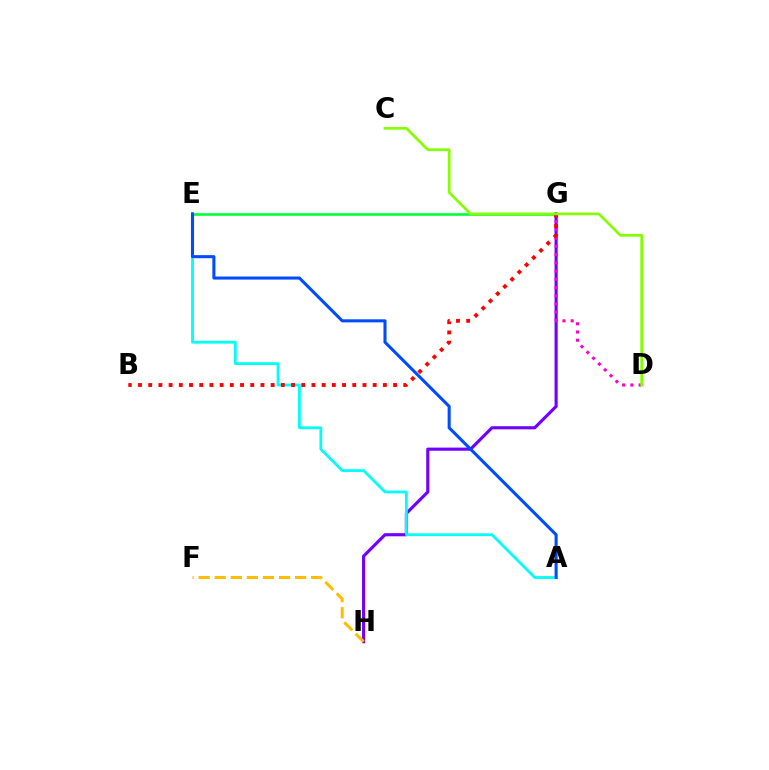{('G', 'H'): [{'color': '#7200ff', 'line_style': 'solid', 'thickness': 2.25}], ('D', 'G'): [{'color': '#ff00cf', 'line_style': 'dotted', 'thickness': 2.24}], ('F', 'H'): [{'color': '#ffbd00', 'line_style': 'dashed', 'thickness': 2.18}], ('A', 'E'): [{'color': '#00fff6', 'line_style': 'solid', 'thickness': 2.02}, {'color': '#004bff', 'line_style': 'solid', 'thickness': 2.2}], ('E', 'G'): [{'color': '#00ff39', 'line_style': 'solid', 'thickness': 1.88}], ('B', 'G'): [{'color': '#ff0000', 'line_style': 'dotted', 'thickness': 2.77}], ('C', 'D'): [{'color': '#84ff00', 'line_style': 'solid', 'thickness': 1.96}]}